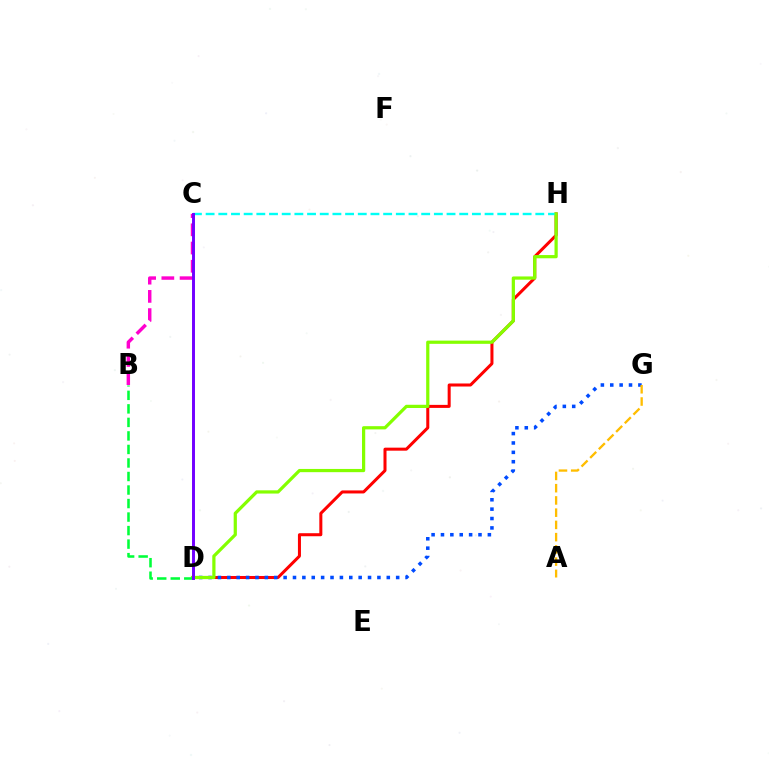{('D', 'H'): [{'color': '#ff0000', 'line_style': 'solid', 'thickness': 2.18}, {'color': '#84ff00', 'line_style': 'solid', 'thickness': 2.32}], ('D', 'G'): [{'color': '#004bff', 'line_style': 'dotted', 'thickness': 2.55}], ('C', 'H'): [{'color': '#00fff6', 'line_style': 'dashed', 'thickness': 1.72}], ('B', 'C'): [{'color': '#ff00cf', 'line_style': 'dashed', 'thickness': 2.48}], ('B', 'D'): [{'color': '#00ff39', 'line_style': 'dashed', 'thickness': 1.84}], ('C', 'D'): [{'color': '#7200ff', 'line_style': 'solid', 'thickness': 2.13}], ('A', 'G'): [{'color': '#ffbd00', 'line_style': 'dashed', 'thickness': 1.66}]}